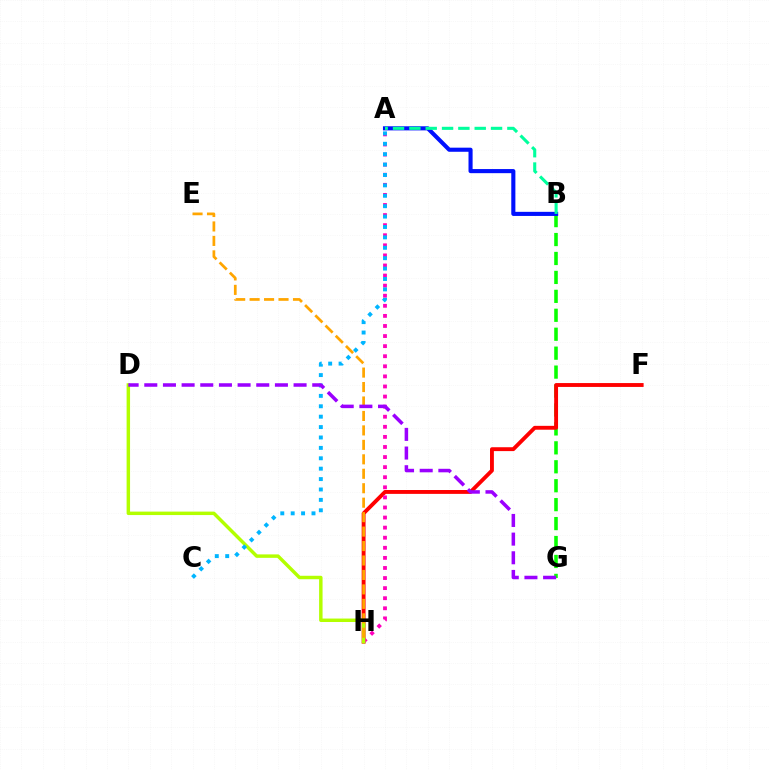{('B', 'G'): [{'color': '#08ff00', 'line_style': 'dashed', 'thickness': 2.57}], ('F', 'H'): [{'color': '#ff0000', 'line_style': 'solid', 'thickness': 2.79}], ('A', 'H'): [{'color': '#ff00bd', 'line_style': 'dotted', 'thickness': 2.74}], ('D', 'H'): [{'color': '#b3ff00', 'line_style': 'solid', 'thickness': 2.49}], ('E', 'H'): [{'color': '#ffa500', 'line_style': 'dashed', 'thickness': 1.96}], ('A', 'C'): [{'color': '#00b5ff', 'line_style': 'dotted', 'thickness': 2.83}], ('A', 'B'): [{'color': '#0010ff', 'line_style': 'solid', 'thickness': 2.95}, {'color': '#00ff9d', 'line_style': 'dashed', 'thickness': 2.22}], ('D', 'G'): [{'color': '#9b00ff', 'line_style': 'dashed', 'thickness': 2.54}]}